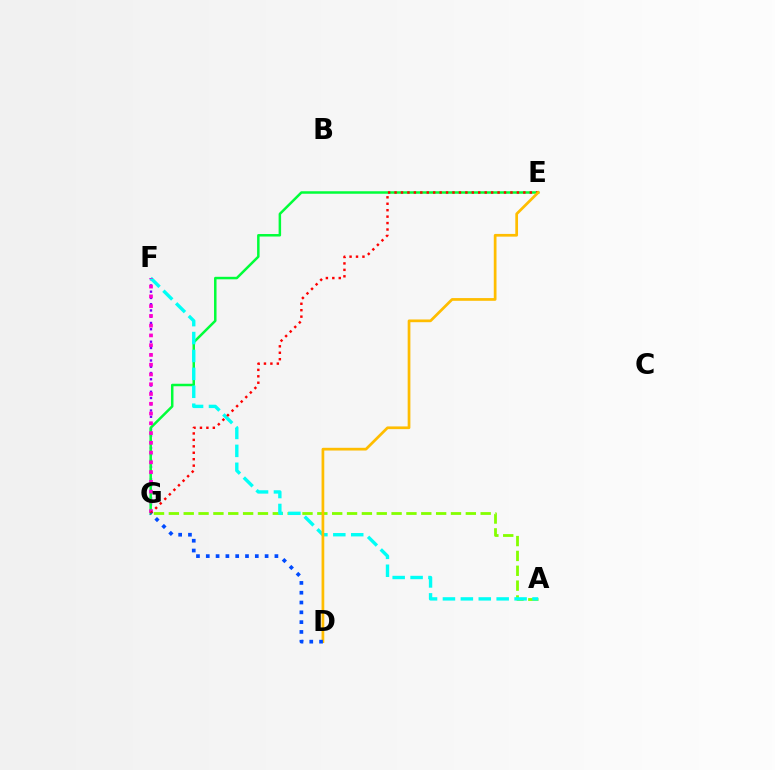{('F', 'G'): [{'color': '#7200ff', 'line_style': 'dotted', 'thickness': 1.7}, {'color': '#ff00cf', 'line_style': 'dotted', 'thickness': 2.65}], ('A', 'G'): [{'color': '#84ff00', 'line_style': 'dashed', 'thickness': 2.02}], ('E', 'G'): [{'color': '#00ff39', 'line_style': 'solid', 'thickness': 1.8}, {'color': '#ff0000', 'line_style': 'dotted', 'thickness': 1.75}], ('A', 'F'): [{'color': '#00fff6', 'line_style': 'dashed', 'thickness': 2.43}], ('D', 'E'): [{'color': '#ffbd00', 'line_style': 'solid', 'thickness': 1.96}], ('D', 'G'): [{'color': '#004bff', 'line_style': 'dotted', 'thickness': 2.66}]}